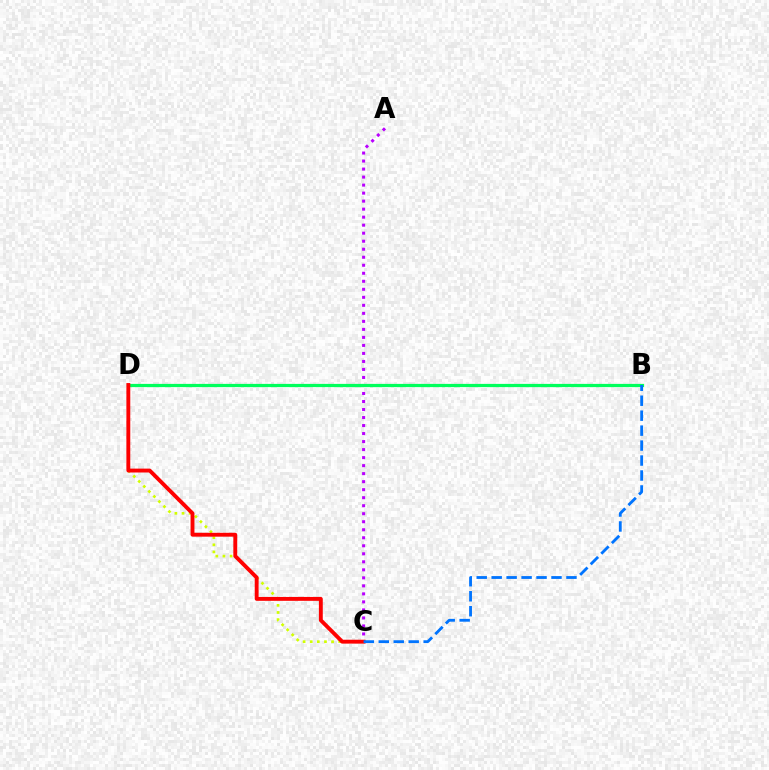{('A', 'C'): [{'color': '#b900ff', 'line_style': 'dotted', 'thickness': 2.18}], ('C', 'D'): [{'color': '#d1ff00', 'line_style': 'dotted', 'thickness': 1.93}, {'color': '#ff0000', 'line_style': 'solid', 'thickness': 2.79}], ('B', 'D'): [{'color': '#00ff5c', 'line_style': 'solid', 'thickness': 2.32}], ('B', 'C'): [{'color': '#0074ff', 'line_style': 'dashed', 'thickness': 2.03}]}